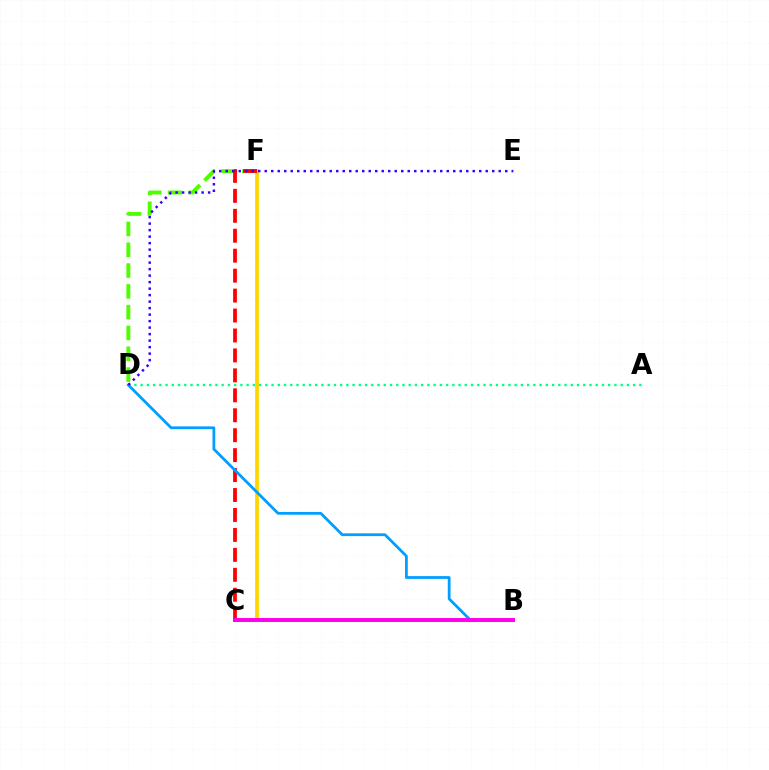{('D', 'F'): [{'color': '#4fff00', 'line_style': 'dashed', 'thickness': 2.83}], ('C', 'F'): [{'color': '#ffd500', 'line_style': 'solid', 'thickness': 2.72}, {'color': '#ff0000', 'line_style': 'dashed', 'thickness': 2.71}], ('A', 'D'): [{'color': '#00ff86', 'line_style': 'dotted', 'thickness': 1.69}], ('B', 'D'): [{'color': '#009eff', 'line_style': 'solid', 'thickness': 1.99}], ('D', 'E'): [{'color': '#3700ff', 'line_style': 'dotted', 'thickness': 1.77}], ('B', 'C'): [{'color': '#ff00ed', 'line_style': 'solid', 'thickness': 2.84}]}